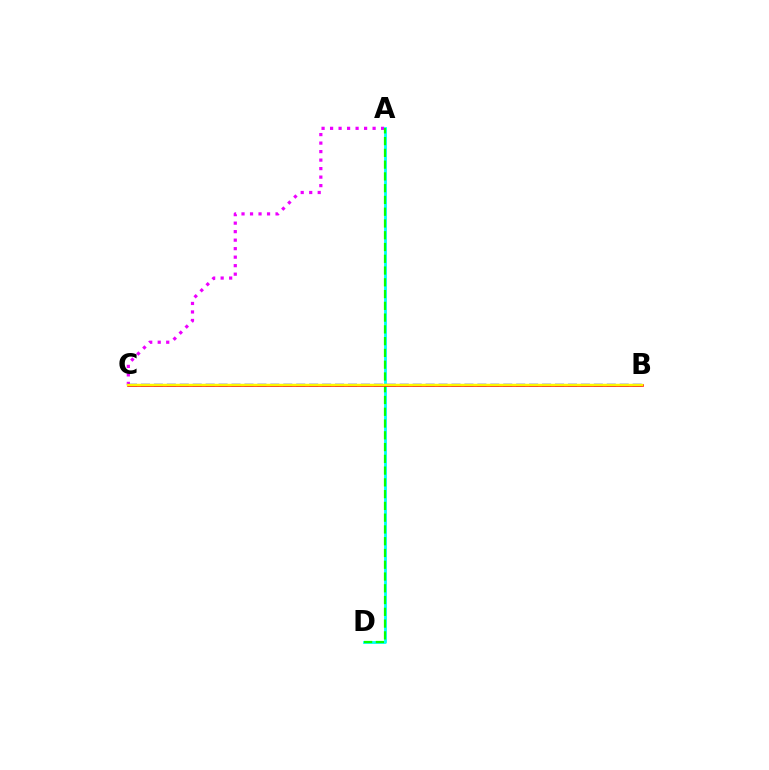{('A', 'C'): [{'color': '#ee00ff', 'line_style': 'dotted', 'thickness': 2.31}], ('B', 'C'): [{'color': '#0010ff', 'line_style': 'dashed', 'thickness': 1.76}, {'color': '#ff0000', 'line_style': 'solid', 'thickness': 1.87}, {'color': '#fcf500', 'line_style': 'solid', 'thickness': 1.75}], ('A', 'D'): [{'color': '#00fff6', 'line_style': 'solid', 'thickness': 2.01}, {'color': '#08ff00', 'line_style': 'dashed', 'thickness': 1.6}]}